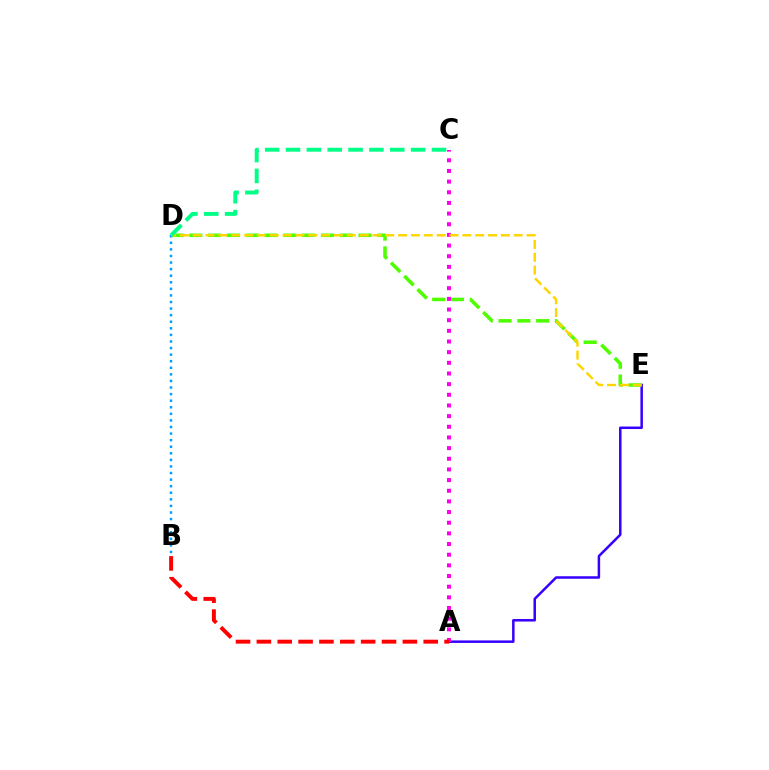{('A', 'E'): [{'color': '#3700ff', 'line_style': 'solid', 'thickness': 1.81}], ('D', 'E'): [{'color': '#4fff00', 'line_style': 'dashed', 'thickness': 2.55}, {'color': '#ffd500', 'line_style': 'dashed', 'thickness': 1.74}], ('A', 'C'): [{'color': '#ff00ed', 'line_style': 'dotted', 'thickness': 2.9}], ('A', 'B'): [{'color': '#ff0000', 'line_style': 'dashed', 'thickness': 2.83}], ('B', 'D'): [{'color': '#009eff', 'line_style': 'dotted', 'thickness': 1.79}], ('C', 'D'): [{'color': '#00ff86', 'line_style': 'dashed', 'thickness': 2.83}]}